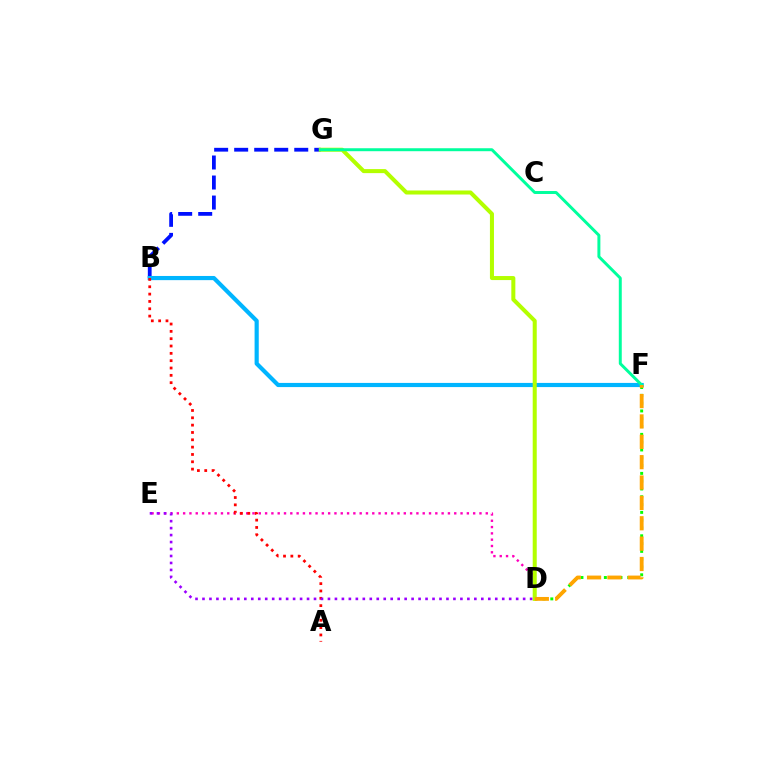{('B', 'G'): [{'color': '#0010ff', 'line_style': 'dashed', 'thickness': 2.72}], ('D', 'E'): [{'color': '#ff00bd', 'line_style': 'dotted', 'thickness': 1.71}, {'color': '#9b00ff', 'line_style': 'dotted', 'thickness': 1.89}], ('B', 'F'): [{'color': '#00b5ff', 'line_style': 'solid', 'thickness': 3.0}], ('D', 'F'): [{'color': '#08ff00', 'line_style': 'dotted', 'thickness': 2.12}, {'color': '#ffa500', 'line_style': 'dashed', 'thickness': 2.77}], ('D', 'G'): [{'color': '#b3ff00', 'line_style': 'solid', 'thickness': 2.9}], ('A', 'B'): [{'color': '#ff0000', 'line_style': 'dotted', 'thickness': 1.99}], ('F', 'G'): [{'color': '#00ff9d', 'line_style': 'solid', 'thickness': 2.13}]}